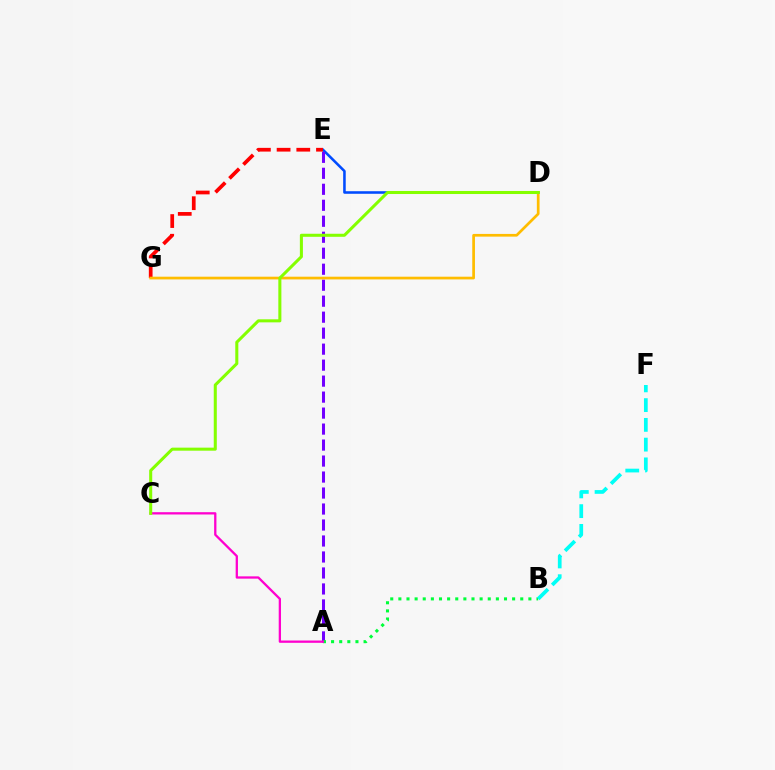{('D', 'E'): [{'color': '#004bff', 'line_style': 'solid', 'thickness': 1.84}], ('A', 'E'): [{'color': '#7200ff', 'line_style': 'dashed', 'thickness': 2.17}], ('A', 'B'): [{'color': '#00ff39', 'line_style': 'dotted', 'thickness': 2.21}], ('E', 'G'): [{'color': '#ff0000', 'line_style': 'dashed', 'thickness': 2.68}], ('A', 'C'): [{'color': '#ff00cf', 'line_style': 'solid', 'thickness': 1.65}], ('D', 'G'): [{'color': '#ffbd00', 'line_style': 'solid', 'thickness': 1.95}], ('B', 'F'): [{'color': '#00fff6', 'line_style': 'dashed', 'thickness': 2.68}], ('C', 'D'): [{'color': '#84ff00', 'line_style': 'solid', 'thickness': 2.19}]}